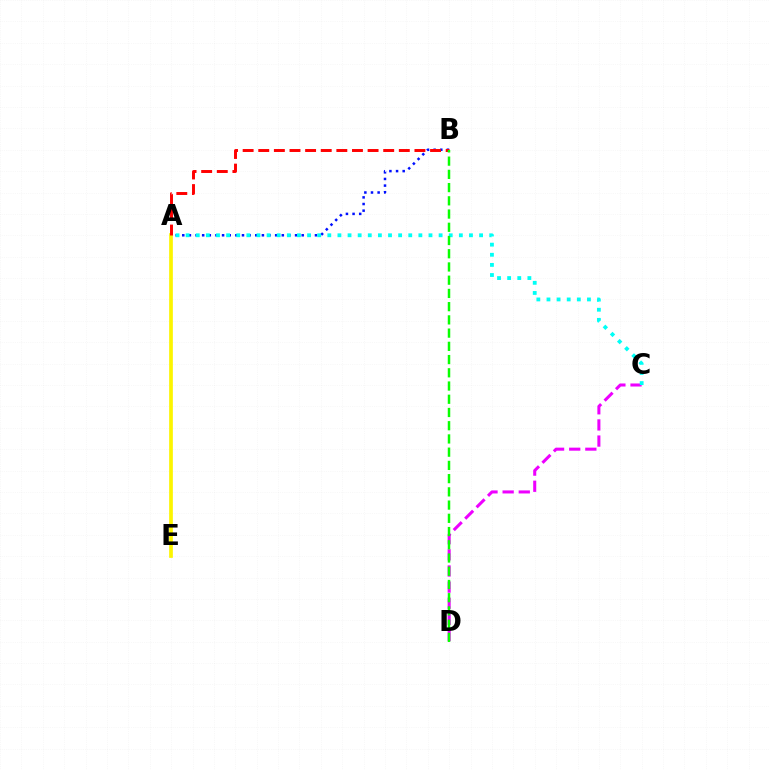{('C', 'D'): [{'color': '#ee00ff', 'line_style': 'dashed', 'thickness': 2.19}], ('A', 'B'): [{'color': '#0010ff', 'line_style': 'dotted', 'thickness': 1.8}, {'color': '#ff0000', 'line_style': 'dashed', 'thickness': 2.12}], ('A', 'E'): [{'color': '#fcf500', 'line_style': 'solid', 'thickness': 2.66}], ('A', 'C'): [{'color': '#00fff6', 'line_style': 'dotted', 'thickness': 2.75}], ('B', 'D'): [{'color': '#08ff00', 'line_style': 'dashed', 'thickness': 1.8}]}